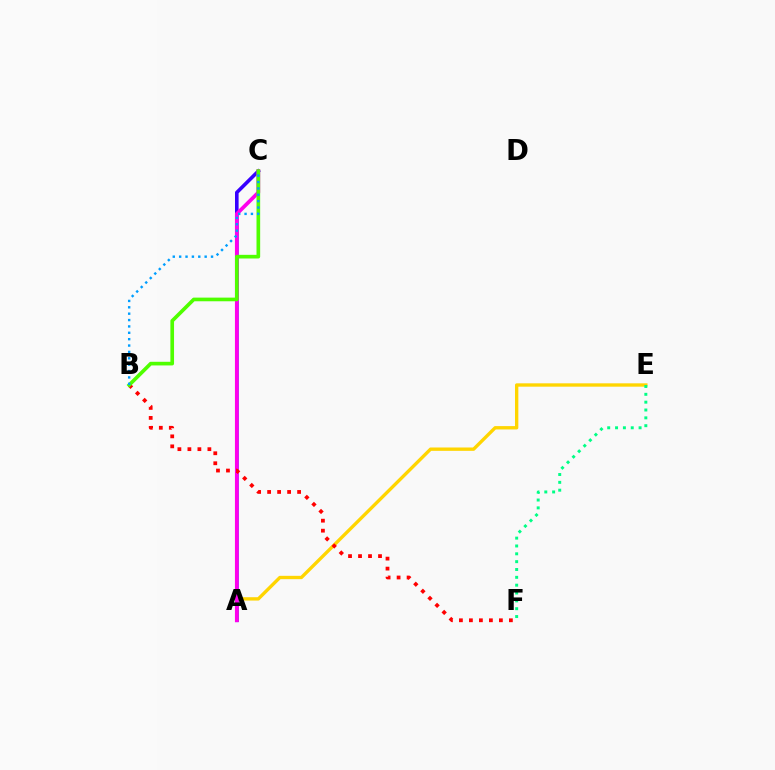{('A', 'E'): [{'color': '#ffd500', 'line_style': 'solid', 'thickness': 2.41}], ('E', 'F'): [{'color': '#00ff86', 'line_style': 'dotted', 'thickness': 2.13}], ('A', 'C'): [{'color': '#3700ff', 'line_style': 'solid', 'thickness': 2.59}, {'color': '#ff00ed', 'line_style': 'solid', 'thickness': 2.69}], ('B', 'F'): [{'color': '#ff0000', 'line_style': 'dotted', 'thickness': 2.72}], ('B', 'C'): [{'color': '#4fff00', 'line_style': 'solid', 'thickness': 2.63}, {'color': '#009eff', 'line_style': 'dotted', 'thickness': 1.73}]}